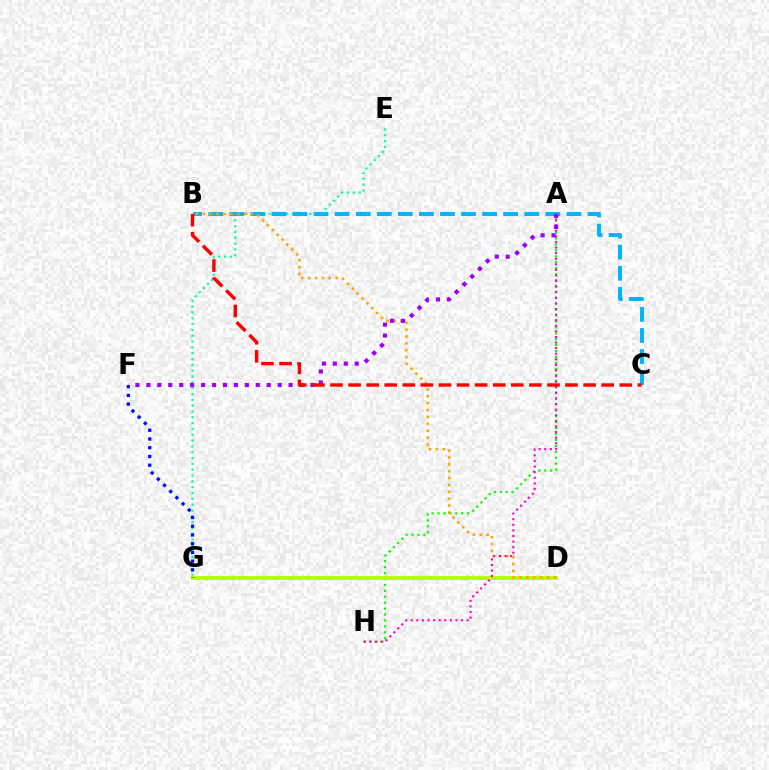{('A', 'H'): [{'color': '#08ff00', 'line_style': 'dotted', 'thickness': 1.61}, {'color': '#ff00bd', 'line_style': 'dotted', 'thickness': 1.52}], ('E', 'G'): [{'color': '#00ff9d', 'line_style': 'dotted', 'thickness': 1.58}], ('B', 'C'): [{'color': '#00b5ff', 'line_style': 'dashed', 'thickness': 2.86}, {'color': '#ff0000', 'line_style': 'dashed', 'thickness': 2.46}], ('D', 'G'): [{'color': '#b3ff00', 'line_style': 'solid', 'thickness': 2.74}], ('B', 'D'): [{'color': '#ffa500', 'line_style': 'dotted', 'thickness': 1.87}], ('F', 'G'): [{'color': '#0010ff', 'line_style': 'dotted', 'thickness': 2.38}], ('A', 'F'): [{'color': '#9b00ff', 'line_style': 'dotted', 'thickness': 2.97}]}